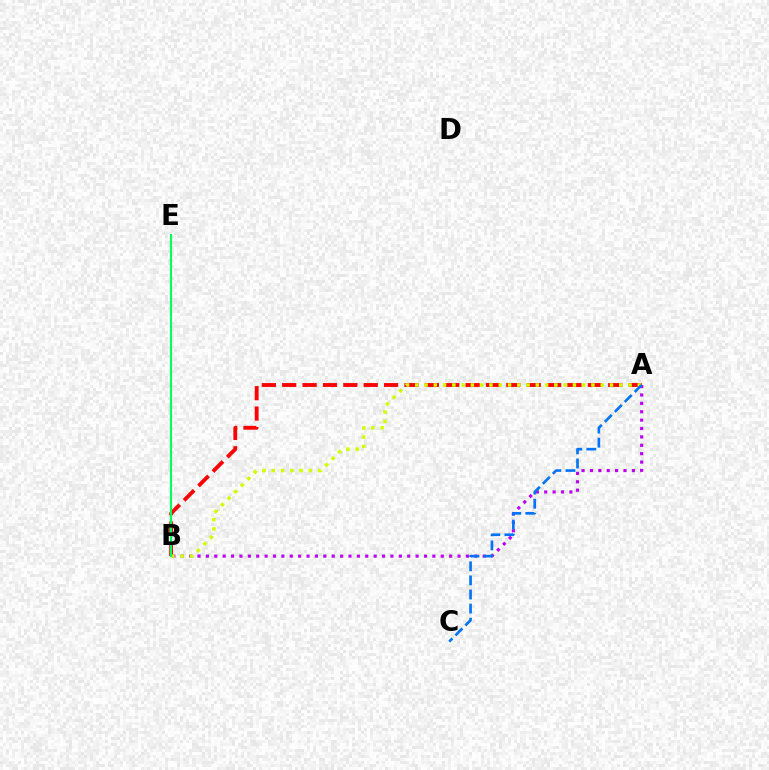{('A', 'B'): [{'color': '#b900ff', 'line_style': 'dotted', 'thickness': 2.28}, {'color': '#ff0000', 'line_style': 'dashed', 'thickness': 2.77}, {'color': '#d1ff00', 'line_style': 'dotted', 'thickness': 2.52}], ('A', 'C'): [{'color': '#0074ff', 'line_style': 'dashed', 'thickness': 1.91}], ('B', 'E'): [{'color': '#00ff5c', 'line_style': 'solid', 'thickness': 1.56}]}